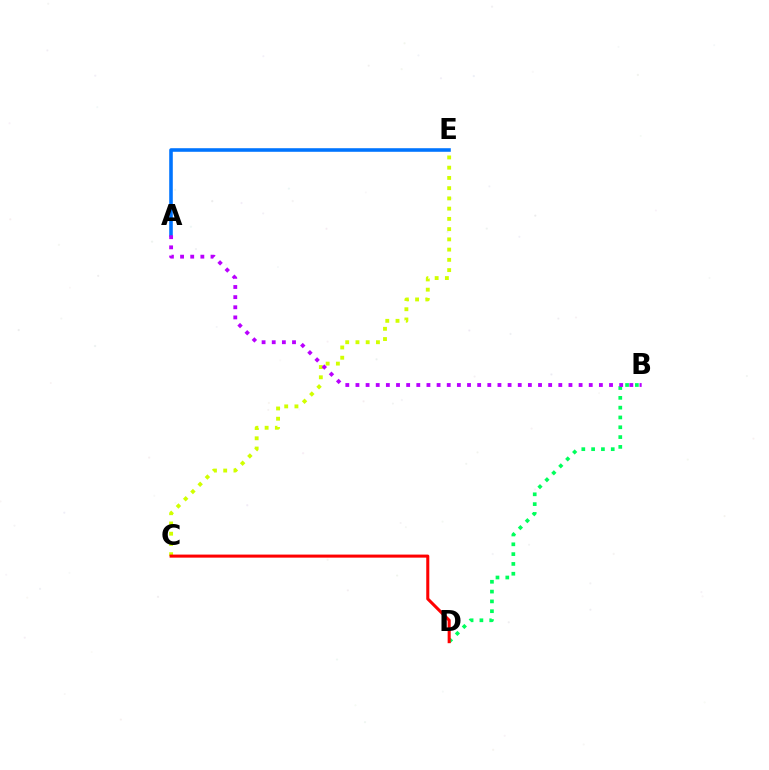{('C', 'E'): [{'color': '#d1ff00', 'line_style': 'dotted', 'thickness': 2.78}], ('A', 'E'): [{'color': '#0074ff', 'line_style': 'solid', 'thickness': 2.58}], ('B', 'D'): [{'color': '#00ff5c', 'line_style': 'dotted', 'thickness': 2.67}], ('A', 'B'): [{'color': '#b900ff', 'line_style': 'dotted', 'thickness': 2.76}], ('C', 'D'): [{'color': '#ff0000', 'line_style': 'solid', 'thickness': 2.19}]}